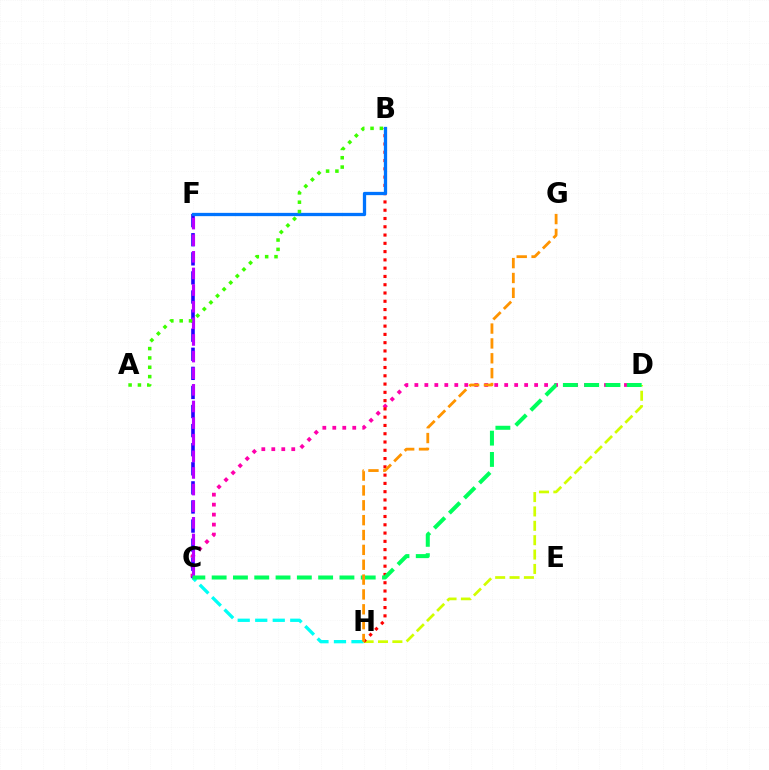{('C', 'H'): [{'color': '#00fff6', 'line_style': 'dashed', 'thickness': 2.38}], ('D', 'H'): [{'color': '#d1ff00', 'line_style': 'dashed', 'thickness': 1.95}], ('C', 'D'): [{'color': '#ff00ac', 'line_style': 'dotted', 'thickness': 2.71}, {'color': '#00ff5c', 'line_style': 'dashed', 'thickness': 2.89}], ('B', 'H'): [{'color': '#ff0000', 'line_style': 'dotted', 'thickness': 2.25}], ('C', 'F'): [{'color': '#2500ff', 'line_style': 'dashed', 'thickness': 2.59}, {'color': '#b900ff', 'line_style': 'dashed', 'thickness': 2.26}], ('B', 'F'): [{'color': '#0074ff', 'line_style': 'solid', 'thickness': 2.36}], ('G', 'H'): [{'color': '#ff9400', 'line_style': 'dashed', 'thickness': 2.02}], ('A', 'B'): [{'color': '#3dff00', 'line_style': 'dotted', 'thickness': 2.54}]}